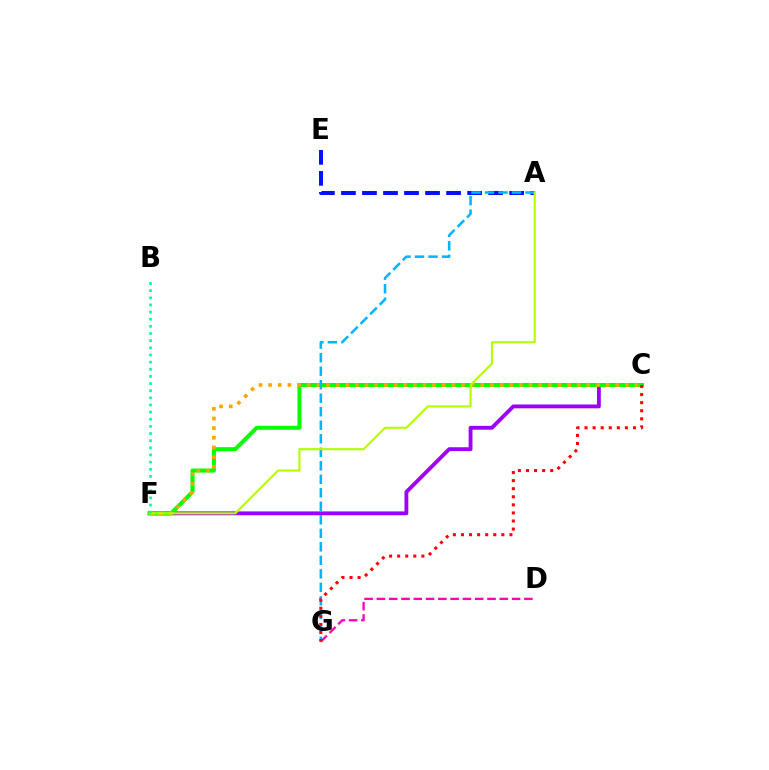{('C', 'F'): [{'color': '#9b00ff', 'line_style': 'solid', 'thickness': 2.77}, {'color': '#08ff00', 'line_style': 'solid', 'thickness': 2.9}, {'color': '#ffa500', 'line_style': 'dotted', 'thickness': 2.62}], ('A', 'E'): [{'color': '#0010ff', 'line_style': 'dashed', 'thickness': 2.86}], ('D', 'G'): [{'color': '#ff00bd', 'line_style': 'dashed', 'thickness': 1.67}], ('A', 'G'): [{'color': '#00b5ff', 'line_style': 'dashed', 'thickness': 1.84}], ('A', 'F'): [{'color': '#b3ff00', 'line_style': 'solid', 'thickness': 1.54}], ('C', 'G'): [{'color': '#ff0000', 'line_style': 'dotted', 'thickness': 2.19}], ('B', 'F'): [{'color': '#00ff9d', 'line_style': 'dotted', 'thickness': 1.94}]}